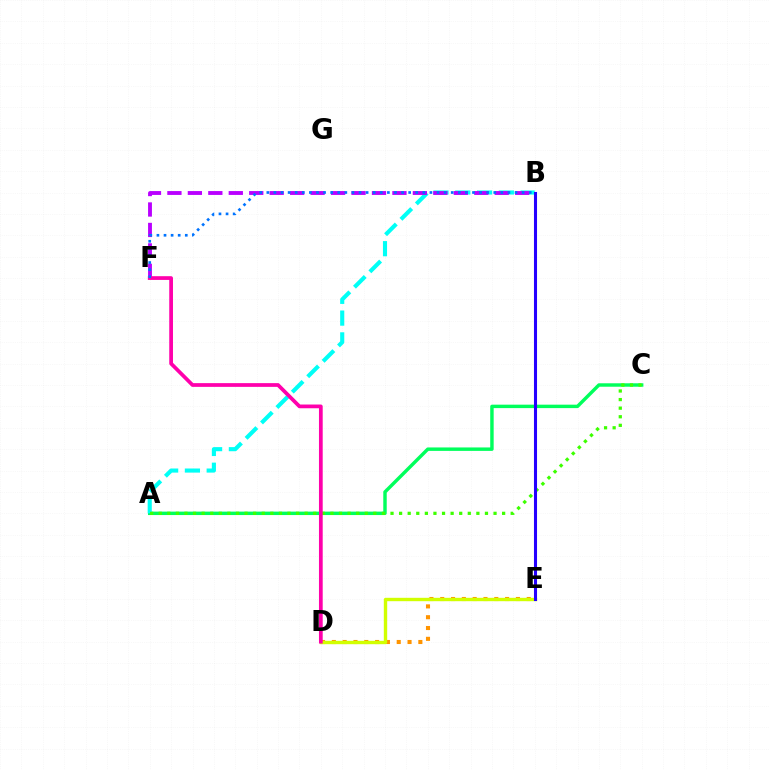{('A', 'C'): [{'color': '#00ff5c', 'line_style': 'solid', 'thickness': 2.48}, {'color': '#3dff00', 'line_style': 'dotted', 'thickness': 2.33}], ('D', 'E'): [{'color': '#ff9400', 'line_style': 'dotted', 'thickness': 2.94}, {'color': '#d1ff00', 'line_style': 'solid', 'thickness': 2.43}], ('A', 'B'): [{'color': '#00fff6', 'line_style': 'dashed', 'thickness': 2.96}], ('B', 'E'): [{'color': '#ff0000', 'line_style': 'dotted', 'thickness': 2.05}, {'color': '#2500ff', 'line_style': 'solid', 'thickness': 2.21}], ('B', 'F'): [{'color': '#b900ff', 'line_style': 'dashed', 'thickness': 2.78}, {'color': '#0074ff', 'line_style': 'dotted', 'thickness': 1.93}], ('D', 'F'): [{'color': '#ff00ac', 'line_style': 'solid', 'thickness': 2.69}]}